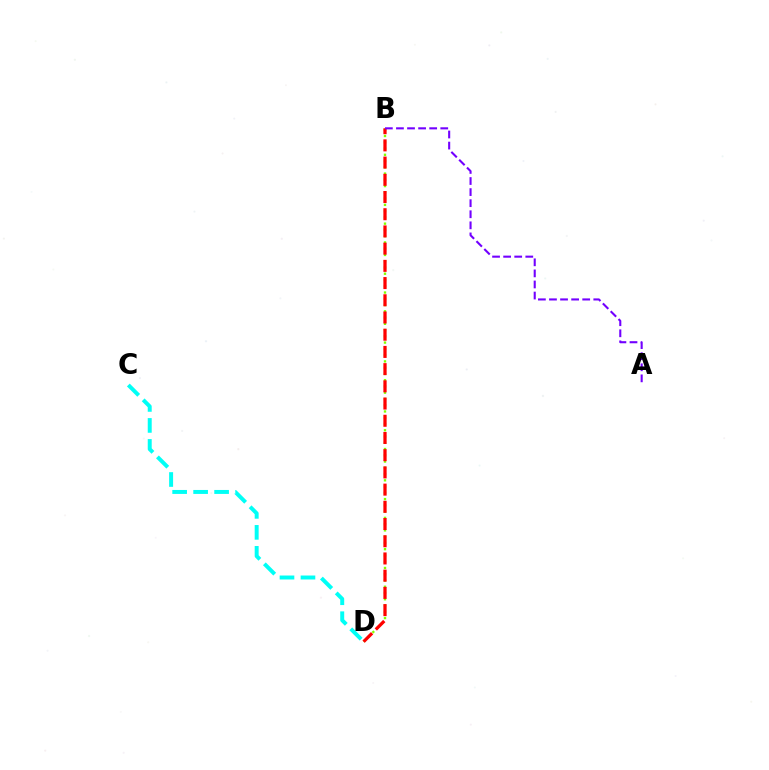{('B', 'D'): [{'color': '#84ff00', 'line_style': 'dotted', 'thickness': 1.7}, {'color': '#ff0000', 'line_style': 'dashed', 'thickness': 2.34}], ('A', 'B'): [{'color': '#7200ff', 'line_style': 'dashed', 'thickness': 1.5}], ('C', 'D'): [{'color': '#00fff6', 'line_style': 'dashed', 'thickness': 2.85}]}